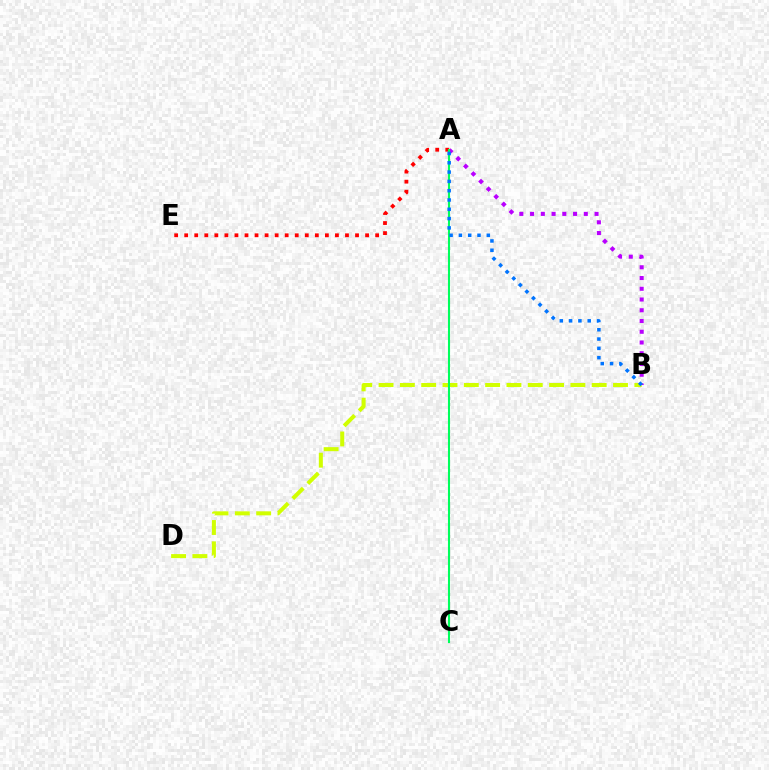{('A', 'E'): [{'color': '#ff0000', 'line_style': 'dotted', 'thickness': 2.73}], ('B', 'D'): [{'color': '#d1ff00', 'line_style': 'dashed', 'thickness': 2.9}], ('A', 'B'): [{'color': '#b900ff', 'line_style': 'dotted', 'thickness': 2.92}, {'color': '#0074ff', 'line_style': 'dotted', 'thickness': 2.53}], ('A', 'C'): [{'color': '#00ff5c', 'line_style': 'solid', 'thickness': 1.5}]}